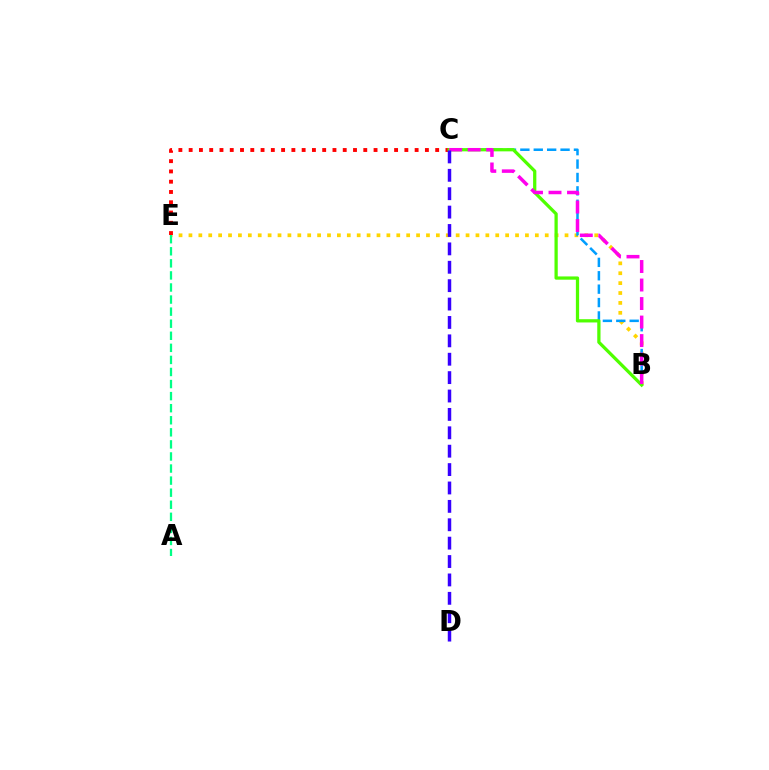{('B', 'E'): [{'color': '#ffd500', 'line_style': 'dotted', 'thickness': 2.69}], ('C', 'E'): [{'color': '#ff0000', 'line_style': 'dotted', 'thickness': 2.79}], ('A', 'E'): [{'color': '#00ff86', 'line_style': 'dashed', 'thickness': 1.64}], ('B', 'C'): [{'color': '#009eff', 'line_style': 'dashed', 'thickness': 1.82}, {'color': '#4fff00', 'line_style': 'solid', 'thickness': 2.34}, {'color': '#ff00ed', 'line_style': 'dashed', 'thickness': 2.52}], ('C', 'D'): [{'color': '#3700ff', 'line_style': 'dashed', 'thickness': 2.5}]}